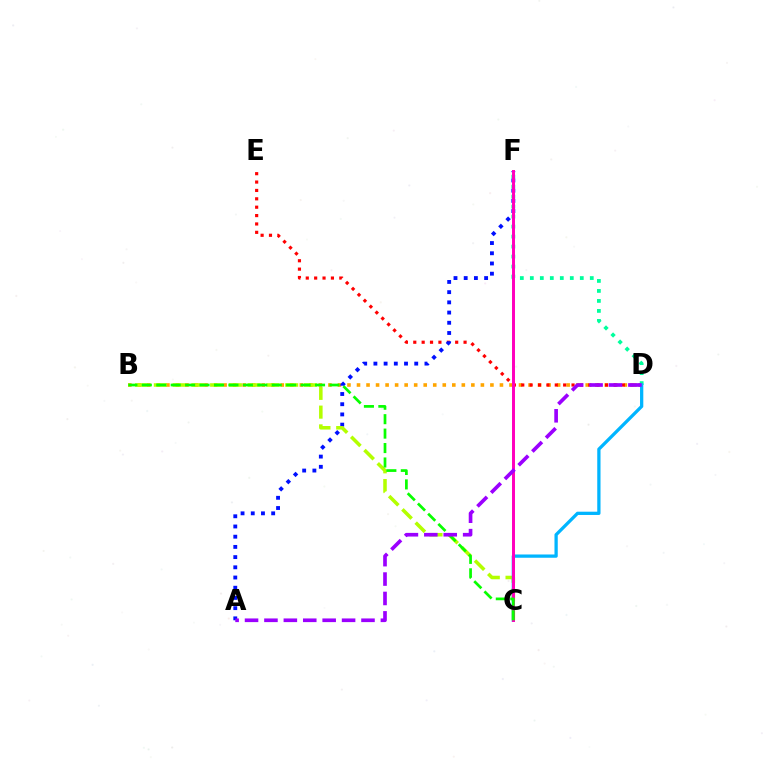{('B', 'D'): [{'color': '#ffa500', 'line_style': 'dotted', 'thickness': 2.59}], ('D', 'E'): [{'color': '#ff0000', 'line_style': 'dotted', 'thickness': 2.28}], ('D', 'F'): [{'color': '#00ff9d', 'line_style': 'dotted', 'thickness': 2.71}], ('A', 'F'): [{'color': '#0010ff', 'line_style': 'dotted', 'thickness': 2.77}], ('B', 'C'): [{'color': '#b3ff00', 'line_style': 'dashed', 'thickness': 2.55}, {'color': '#08ff00', 'line_style': 'dashed', 'thickness': 1.96}], ('C', 'D'): [{'color': '#00b5ff', 'line_style': 'solid', 'thickness': 2.35}], ('C', 'F'): [{'color': '#ff00bd', 'line_style': 'solid', 'thickness': 2.14}], ('A', 'D'): [{'color': '#9b00ff', 'line_style': 'dashed', 'thickness': 2.64}]}